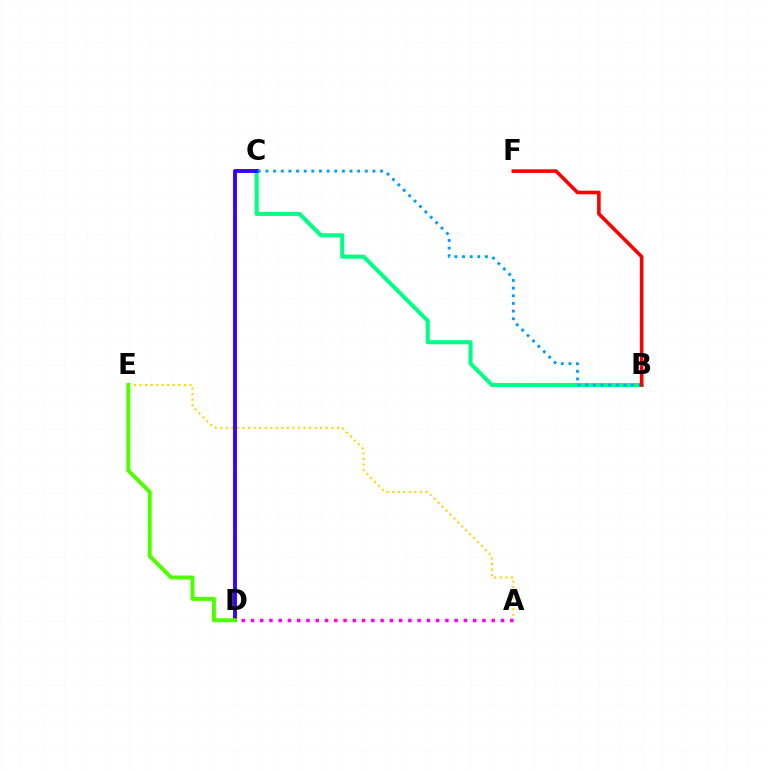{('A', 'E'): [{'color': '#ffd500', 'line_style': 'dotted', 'thickness': 1.51}], ('B', 'C'): [{'color': '#00ff86', 'line_style': 'solid', 'thickness': 2.93}, {'color': '#009eff', 'line_style': 'dotted', 'thickness': 2.08}], ('C', 'D'): [{'color': '#3700ff', 'line_style': 'solid', 'thickness': 2.8}], ('B', 'F'): [{'color': '#ff0000', 'line_style': 'solid', 'thickness': 2.58}], ('D', 'E'): [{'color': '#4fff00', 'line_style': 'solid', 'thickness': 2.88}], ('A', 'D'): [{'color': '#ff00ed', 'line_style': 'dotted', 'thickness': 2.52}]}